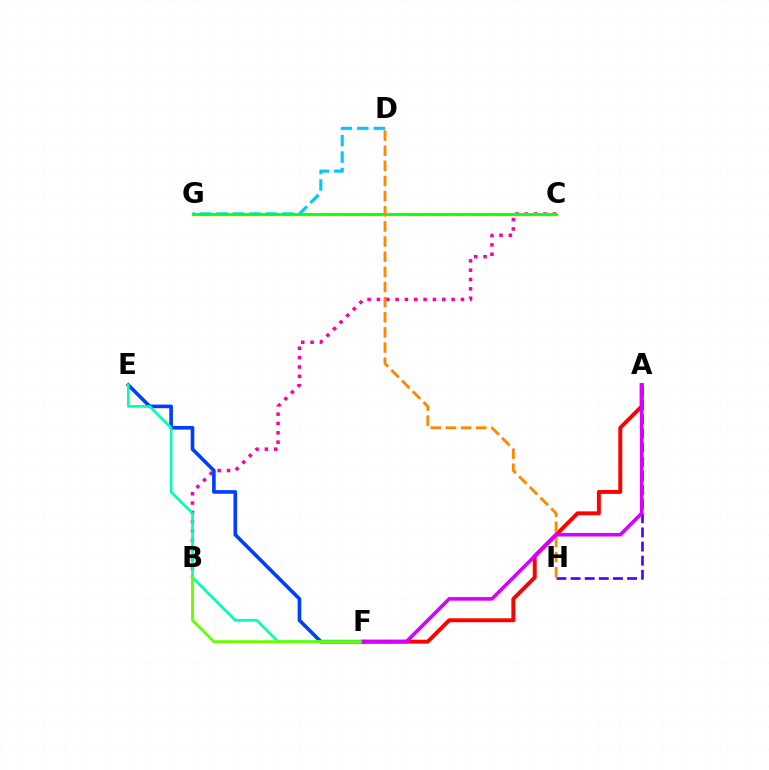{('A', 'H'): [{'color': '#4f00ff', 'line_style': 'dashed', 'thickness': 1.92}], ('B', 'C'): [{'color': '#ff00a0', 'line_style': 'dotted', 'thickness': 2.54}], ('C', 'G'): [{'color': '#eeff00', 'line_style': 'solid', 'thickness': 2.4}, {'color': '#00ff27', 'line_style': 'solid', 'thickness': 1.98}], ('E', 'F'): [{'color': '#003fff', 'line_style': 'solid', 'thickness': 2.62}, {'color': '#00ffaf', 'line_style': 'solid', 'thickness': 1.92}], ('D', 'G'): [{'color': '#00c7ff', 'line_style': 'dashed', 'thickness': 2.23}], ('A', 'F'): [{'color': '#ff0000', 'line_style': 'solid', 'thickness': 2.83}, {'color': '#d600ff', 'line_style': 'solid', 'thickness': 2.58}], ('D', 'H'): [{'color': '#ff8800', 'line_style': 'dashed', 'thickness': 2.06}], ('B', 'F'): [{'color': '#66ff00', 'line_style': 'solid', 'thickness': 2.03}]}